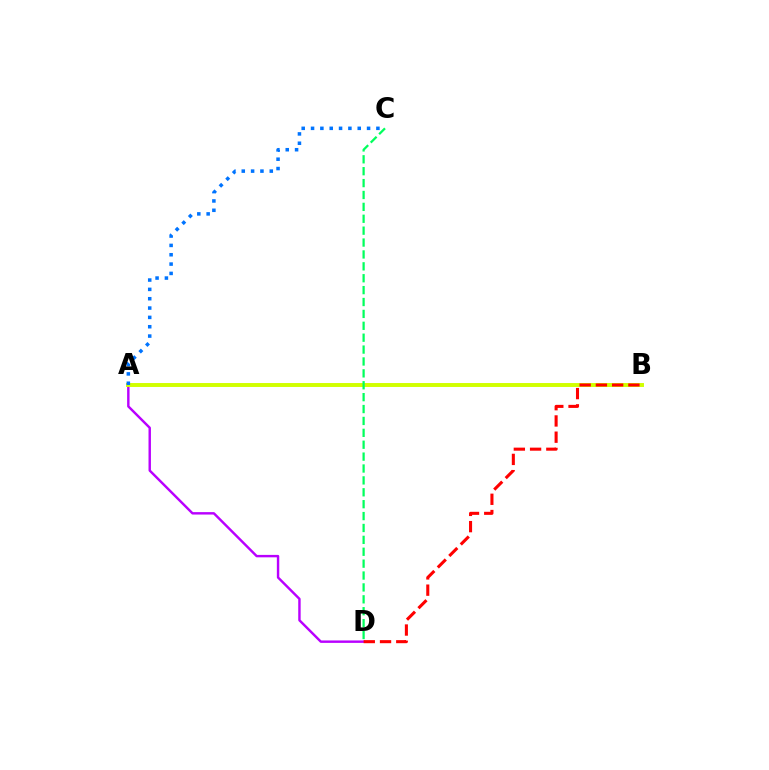{('A', 'D'): [{'color': '#b900ff', 'line_style': 'solid', 'thickness': 1.75}], ('A', 'B'): [{'color': '#d1ff00', 'line_style': 'solid', 'thickness': 2.83}], ('B', 'D'): [{'color': '#ff0000', 'line_style': 'dashed', 'thickness': 2.21}], ('C', 'D'): [{'color': '#00ff5c', 'line_style': 'dashed', 'thickness': 1.62}], ('A', 'C'): [{'color': '#0074ff', 'line_style': 'dotted', 'thickness': 2.54}]}